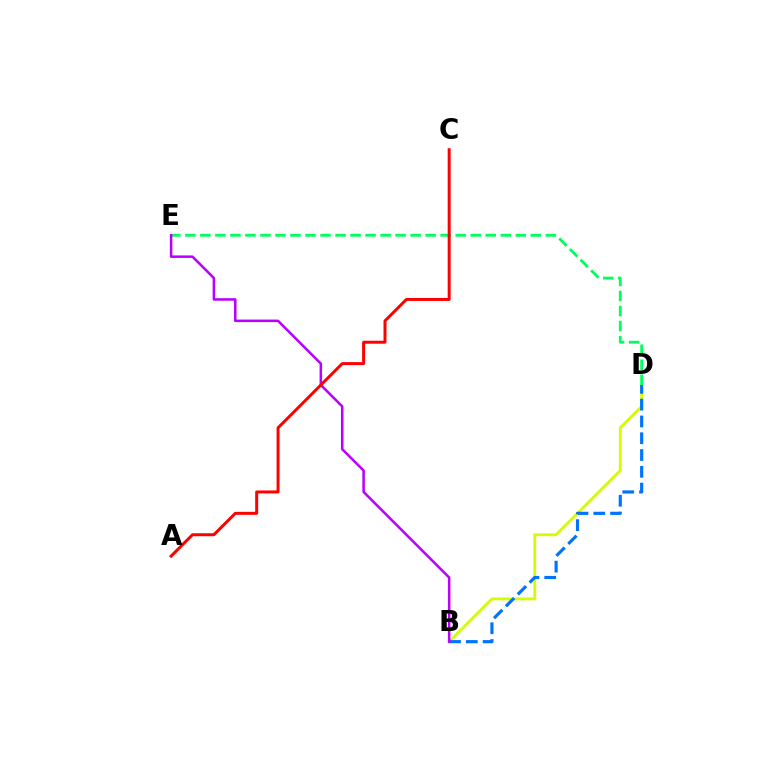{('B', 'D'): [{'color': '#d1ff00', 'line_style': 'solid', 'thickness': 2.05}, {'color': '#0074ff', 'line_style': 'dashed', 'thickness': 2.28}], ('D', 'E'): [{'color': '#00ff5c', 'line_style': 'dashed', 'thickness': 2.04}], ('B', 'E'): [{'color': '#b900ff', 'line_style': 'solid', 'thickness': 1.82}], ('A', 'C'): [{'color': '#ff0000', 'line_style': 'solid', 'thickness': 2.14}]}